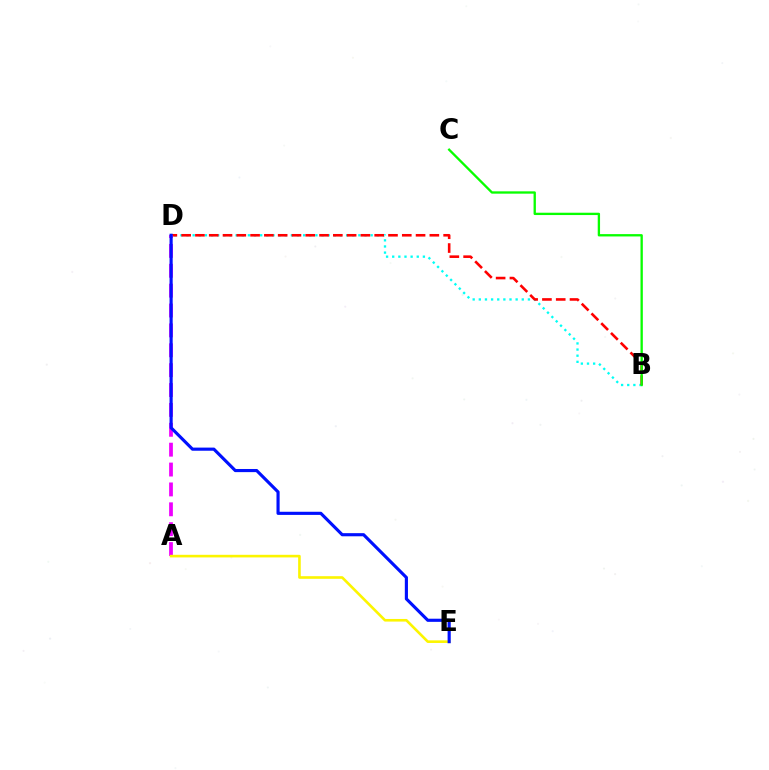{('B', 'D'): [{'color': '#00fff6', 'line_style': 'dotted', 'thickness': 1.67}, {'color': '#ff0000', 'line_style': 'dashed', 'thickness': 1.87}], ('A', 'D'): [{'color': '#ee00ff', 'line_style': 'dashed', 'thickness': 2.7}], ('B', 'C'): [{'color': '#08ff00', 'line_style': 'solid', 'thickness': 1.68}], ('A', 'E'): [{'color': '#fcf500', 'line_style': 'solid', 'thickness': 1.88}], ('D', 'E'): [{'color': '#0010ff', 'line_style': 'solid', 'thickness': 2.26}]}